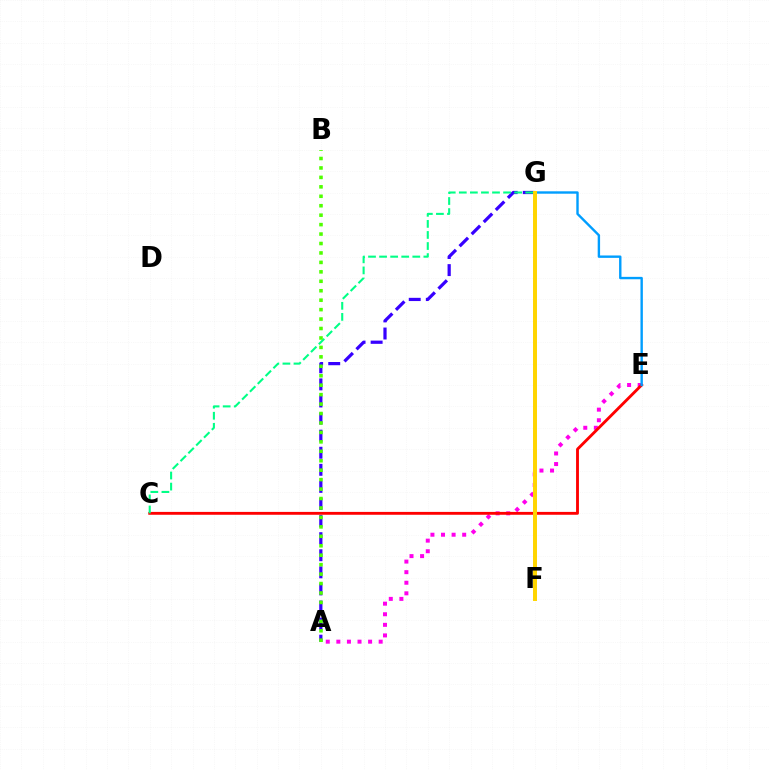{('A', 'G'): [{'color': '#3700ff', 'line_style': 'dashed', 'thickness': 2.32}], ('A', 'E'): [{'color': '#ff00ed', 'line_style': 'dotted', 'thickness': 2.87}], ('C', 'E'): [{'color': '#ff0000', 'line_style': 'solid', 'thickness': 2.06}], ('E', 'G'): [{'color': '#009eff', 'line_style': 'solid', 'thickness': 1.72}], ('C', 'G'): [{'color': '#00ff86', 'line_style': 'dashed', 'thickness': 1.5}], ('A', 'B'): [{'color': '#4fff00', 'line_style': 'dotted', 'thickness': 2.57}], ('F', 'G'): [{'color': '#ffd500', 'line_style': 'solid', 'thickness': 2.86}]}